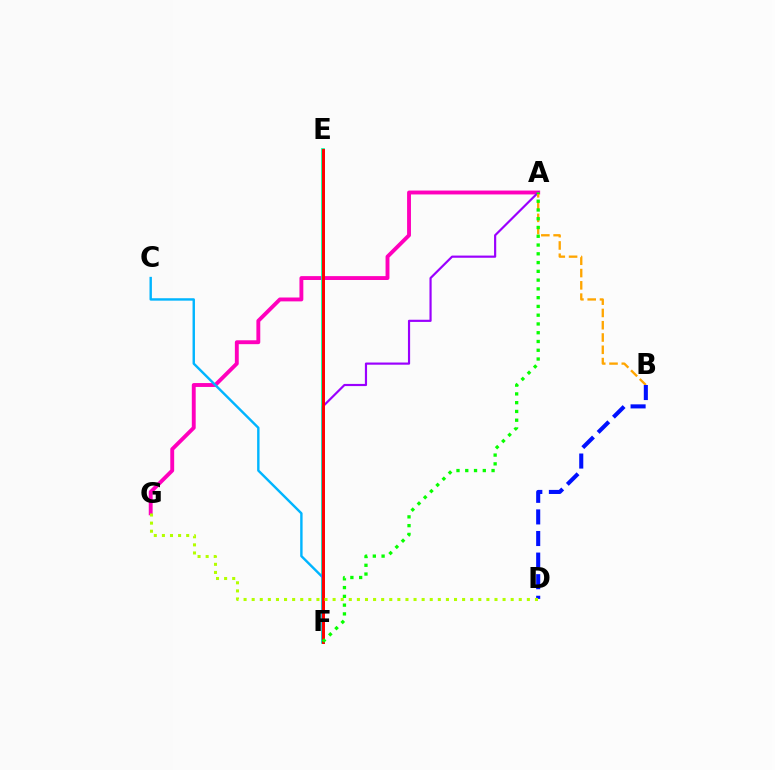{('A', 'G'): [{'color': '#ff00bd', 'line_style': 'solid', 'thickness': 2.79}], ('E', 'F'): [{'color': '#00ff9d', 'line_style': 'solid', 'thickness': 2.68}, {'color': '#ff0000', 'line_style': 'solid', 'thickness': 2.13}], ('C', 'F'): [{'color': '#00b5ff', 'line_style': 'solid', 'thickness': 1.74}], ('A', 'F'): [{'color': '#9b00ff', 'line_style': 'solid', 'thickness': 1.57}, {'color': '#08ff00', 'line_style': 'dotted', 'thickness': 2.38}], ('A', 'B'): [{'color': '#ffa500', 'line_style': 'dashed', 'thickness': 1.67}], ('B', 'D'): [{'color': '#0010ff', 'line_style': 'dashed', 'thickness': 2.93}], ('D', 'G'): [{'color': '#b3ff00', 'line_style': 'dotted', 'thickness': 2.2}]}